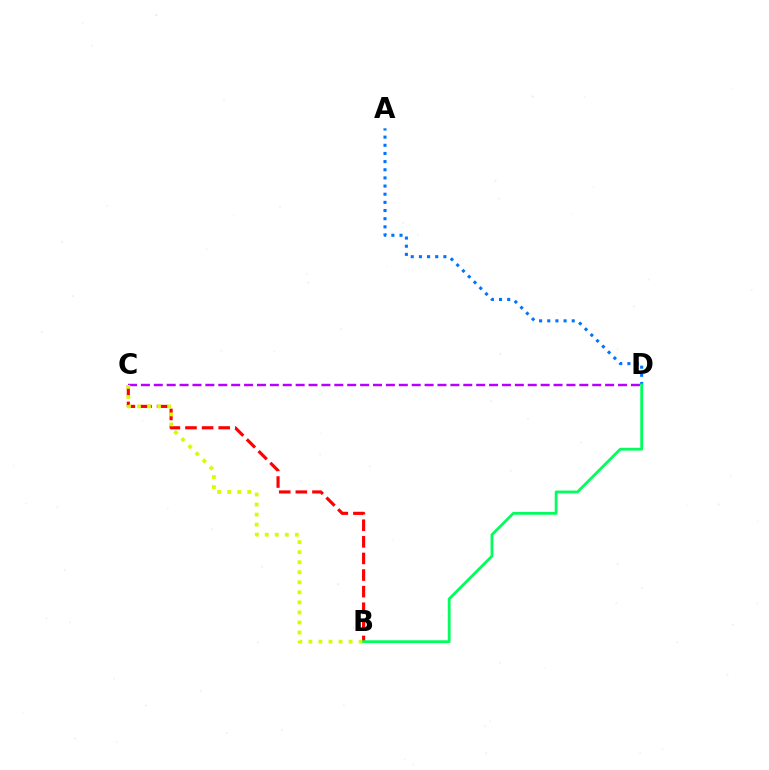{('A', 'D'): [{'color': '#0074ff', 'line_style': 'dotted', 'thickness': 2.22}], ('C', 'D'): [{'color': '#b900ff', 'line_style': 'dashed', 'thickness': 1.75}], ('B', 'C'): [{'color': '#ff0000', 'line_style': 'dashed', 'thickness': 2.26}, {'color': '#d1ff00', 'line_style': 'dotted', 'thickness': 2.73}], ('B', 'D'): [{'color': '#00ff5c', 'line_style': 'solid', 'thickness': 2.0}]}